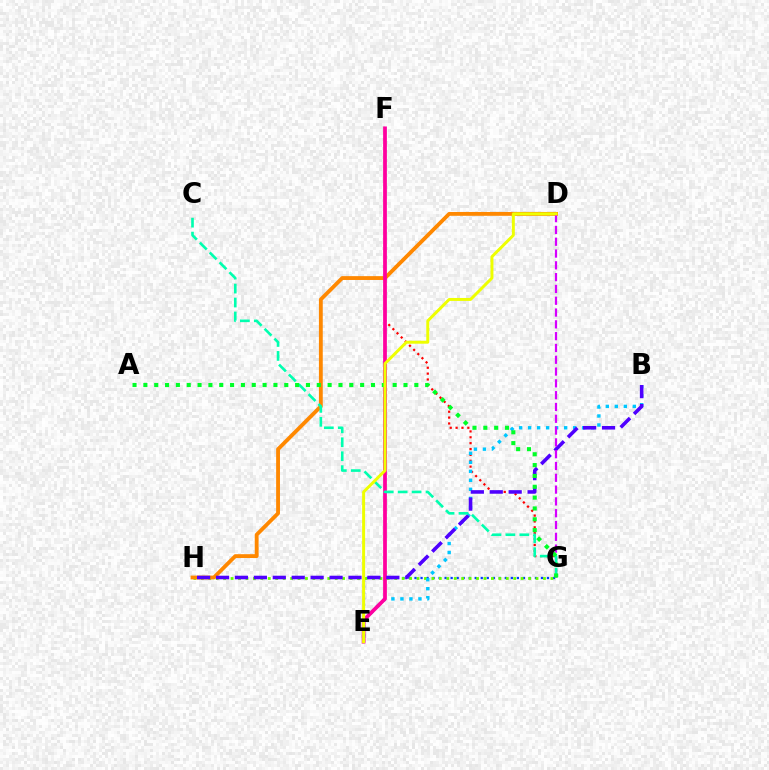{('F', 'G'): [{'color': '#ff0000', 'line_style': 'dotted', 'thickness': 1.59}], ('E', 'G'): [{'color': '#003fff', 'line_style': 'dotted', 'thickness': 1.64}], ('G', 'H'): [{'color': '#66ff00', 'line_style': 'dotted', 'thickness': 2.02}], ('D', 'H'): [{'color': '#ff8800', 'line_style': 'solid', 'thickness': 2.76}], ('B', 'E'): [{'color': '#00c7ff', 'line_style': 'dotted', 'thickness': 2.45}], ('E', 'F'): [{'color': '#ff00a0', 'line_style': 'solid', 'thickness': 2.7}], ('B', 'H'): [{'color': '#4f00ff', 'line_style': 'dashed', 'thickness': 2.57}], ('D', 'G'): [{'color': '#d600ff', 'line_style': 'dashed', 'thickness': 1.6}], ('C', 'G'): [{'color': '#00ffaf', 'line_style': 'dashed', 'thickness': 1.89}], ('A', 'G'): [{'color': '#00ff27', 'line_style': 'dotted', 'thickness': 2.94}], ('D', 'E'): [{'color': '#eeff00', 'line_style': 'solid', 'thickness': 2.14}]}